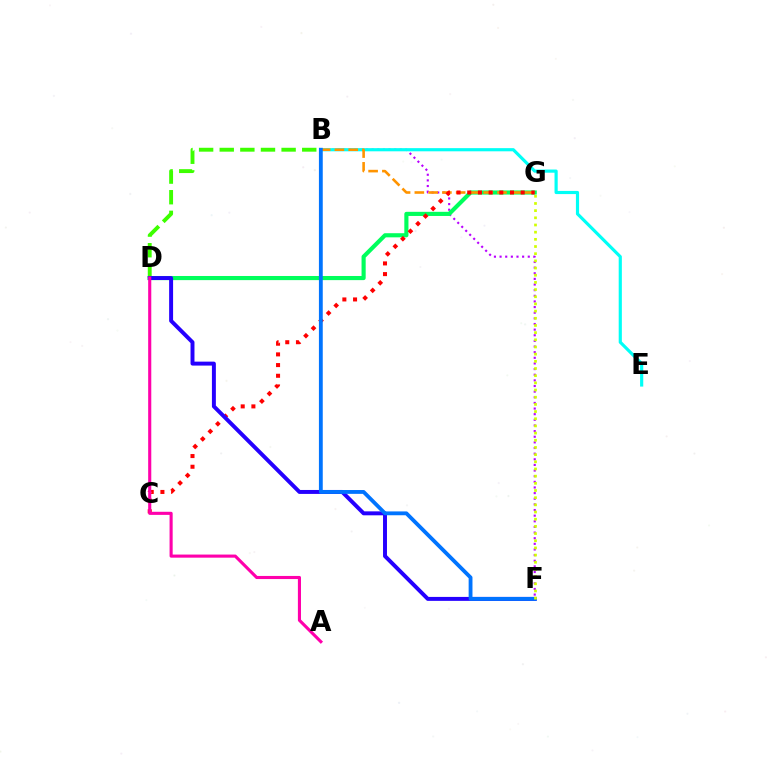{('B', 'F'): [{'color': '#b900ff', 'line_style': 'dotted', 'thickness': 1.53}, {'color': '#0074ff', 'line_style': 'solid', 'thickness': 2.76}], ('B', 'E'): [{'color': '#00fff6', 'line_style': 'solid', 'thickness': 2.28}], ('D', 'G'): [{'color': '#00ff5c', 'line_style': 'solid', 'thickness': 2.98}], ('B', 'G'): [{'color': '#ff9400', 'line_style': 'dashed', 'thickness': 1.87}], ('B', 'D'): [{'color': '#3dff00', 'line_style': 'dashed', 'thickness': 2.8}], ('C', 'G'): [{'color': '#ff0000', 'line_style': 'dotted', 'thickness': 2.9}], ('D', 'F'): [{'color': '#2500ff', 'line_style': 'solid', 'thickness': 2.84}], ('F', 'G'): [{'color': '#d1ff00', 'line_style': 'dotted', 'thickness': 1.95}], ('A', 'D'): [{'color': '#ff00ac', 'line_style': 'solid', 'thickness': 2.24}]}